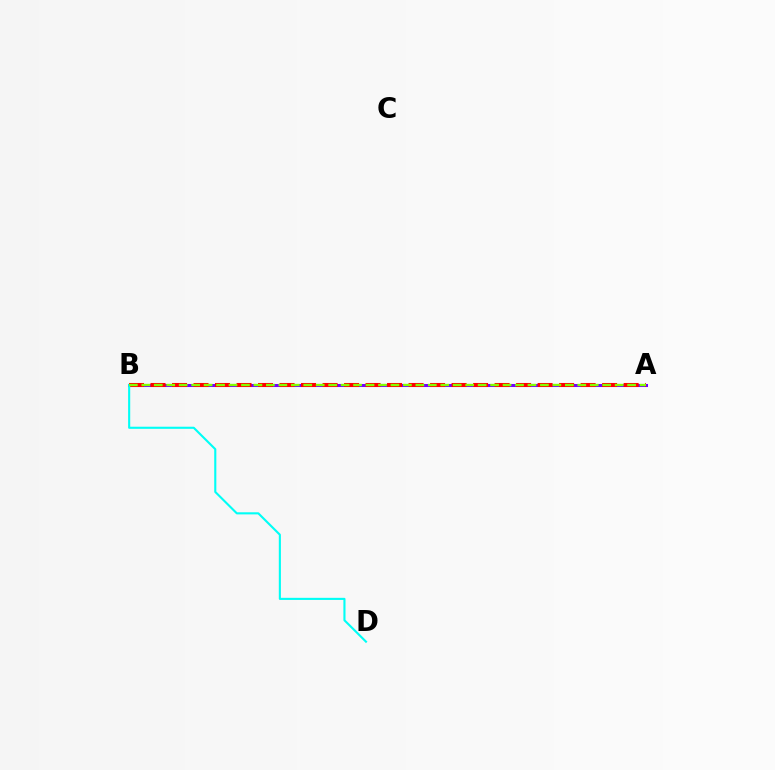{('A', 'B'): [{'color': '#7200ff', 'line_style': 'solid', 'thickness': 2.18}, {'color': '#ff0000', 'line_style': 'dashed', 'thickness': 2.92}, {'color': '#84ff00', 'line_style': 'dashed', 'thickness': 1.69}], ('B', 'D'): [{'color': '#00fff6', 'line_style': 'solid', 'thickness': 1.52}]}